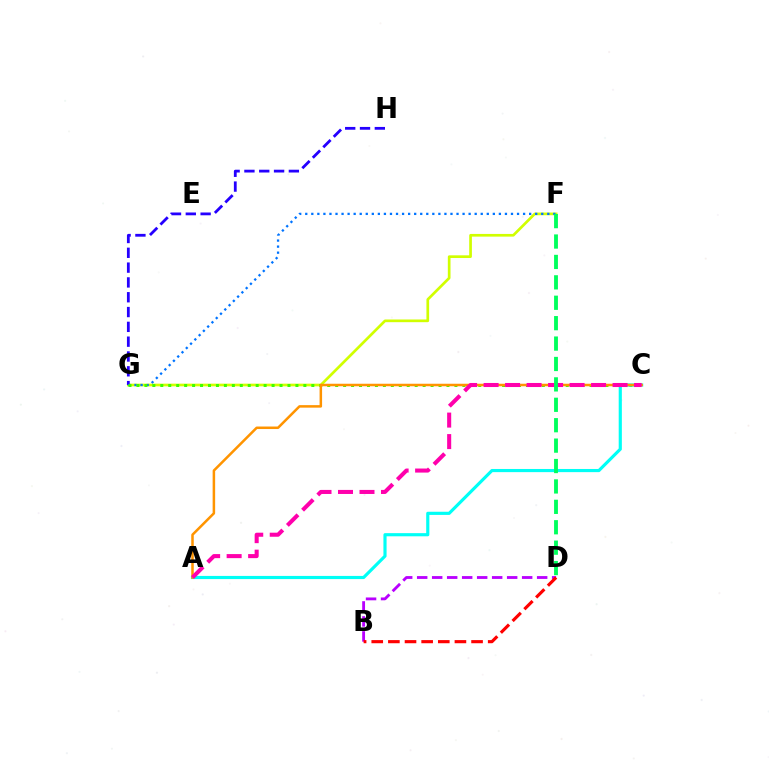{('F', 'G'): [{'color': '#d1ff00', 'line_style': 'solid', 'thickness': 1.94}, {'color': '#0074ff', 'line_style': 'dotted', 'thickness': 1.64}], ('G', 'H'): [{'color': '#2500ff', 'line_style': 'dashed', 'thickness': 2.01}], ('C', 'G'): [{'color': '#3dff00', 'line_style': 'dotted', 'thickness': 2.16}], ('A', 'C'): [{'color': '#00fff6', 'line_style': 'solid', 'thickness': 2.27}, {'color': '#ff9400', 'line_style': 'solid', 'thickness': 1.81}, {'color': '#ff00ac', 'line_style': 'dashed', 'thickness': 2.92}], ('D', 'F'): [{'color': '#00ff5c', 'line_style': 'dashed', 'thickness': 2.77}], ('B', 'D'): [{'color': '#b900ff', 'line_style': 'dashed', 'thickness': 2.04}, {'color': '#ff0000', 'line_style': 'dashed', 'thickness': 2.26}]}